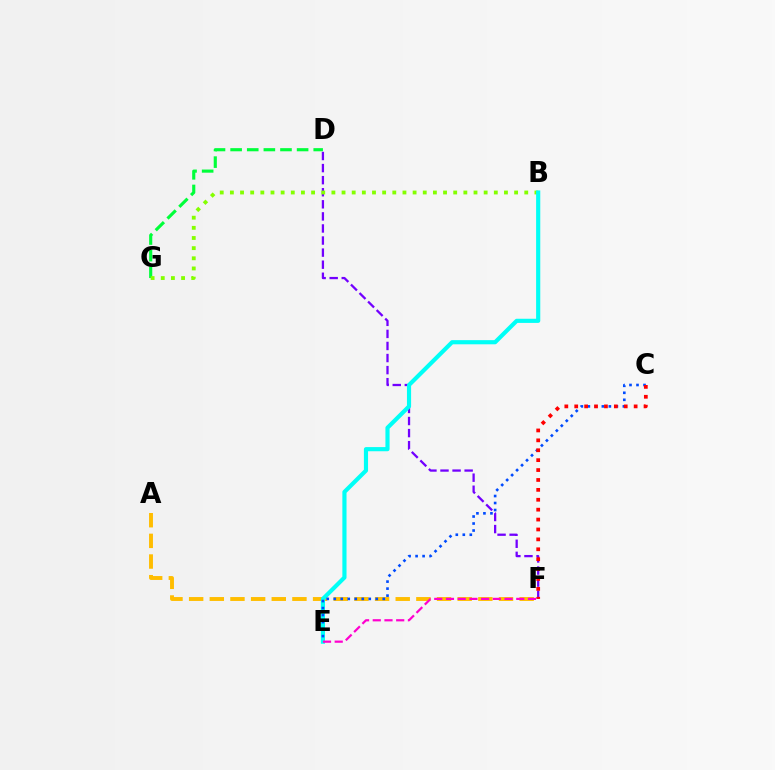{('A', 'F'): [{'color': '#ffbd00', 'line_style': 'dashed', 'thickness': 2.81}], ('D', 'G'): [{'color': '#00ff39', 'line_style': 'dashed', 'thickness': 2.26}], ('D', 'F'): [{'color': '#7200ff', 'line_style': 'dashed', 'thickness': 1.64}], ('B', 'G'): [{'color': '#84ff00', 'line_style': 'dotted', 'thickness': 2.76}], ('B', 'E'): [{'color': '#00fff6', 'line_style': 'solid', 'thickness': 2.99}], ('C', 'E'): [{'color': '#004bff', 'line_style': 'dotted', 'thickness': 1.9}], ('C', 'F'): [{'color': '#ff0000', 'line_style': 'dotted', 'thickness': 2.69}], ('E', 'F'): [{'color': '#ff00cf', 'line_style': 'dashed', 'thickness': 1.59}]}